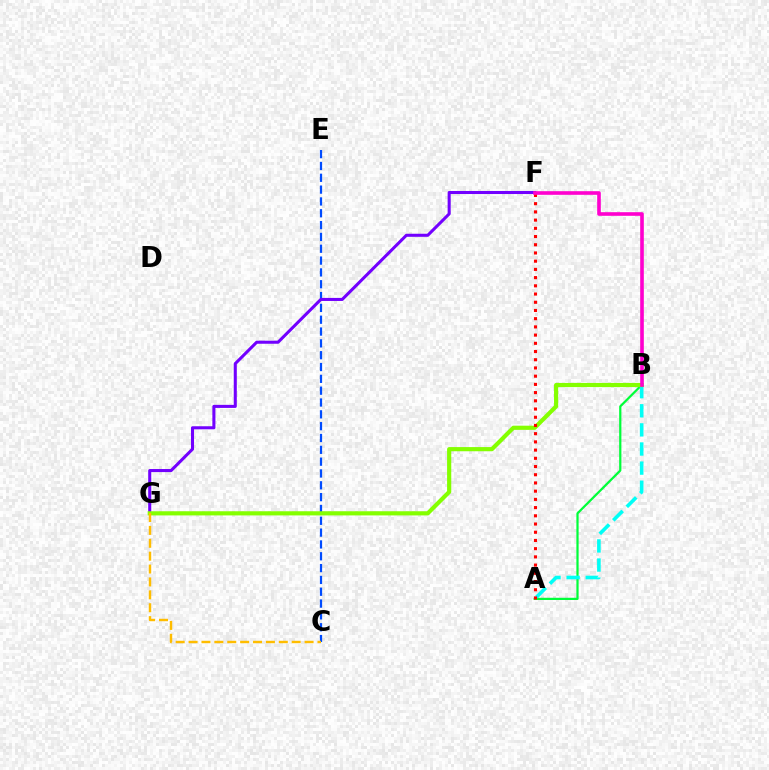{('A', 'B'): [{'color': '#00ff39', 'line_style': 'solid', 'thickness': 1.6}, {'color': '#00fff6', 'line_style': 'dashed', 'thickness': 2.6}], ('C', 'E'): [{'color': '#004bff', 'line_style': 'dashed', 'thickness': 1.61}], ('F', 'G'): [{'color': '#7200ff', 'line_style': 'solid', 'thickness': 2.2}], ('B', 'G'): [{'color': '#84ff00', 'line_style': 'solid', 'thickness': 3.0}], ('A', 'F'): [{'color': '#ff0000', 'line_style': 'dotted', 'thickness': 2.23}], ('C', 'G'): [{'color': '#ffbd00', 'line_style': 'dashed', 'thickness': 1.75}], ('B', 'F'): [{'color': '#ff00cf', 'line_style': 'solid', 'thickness': 2.61}]}